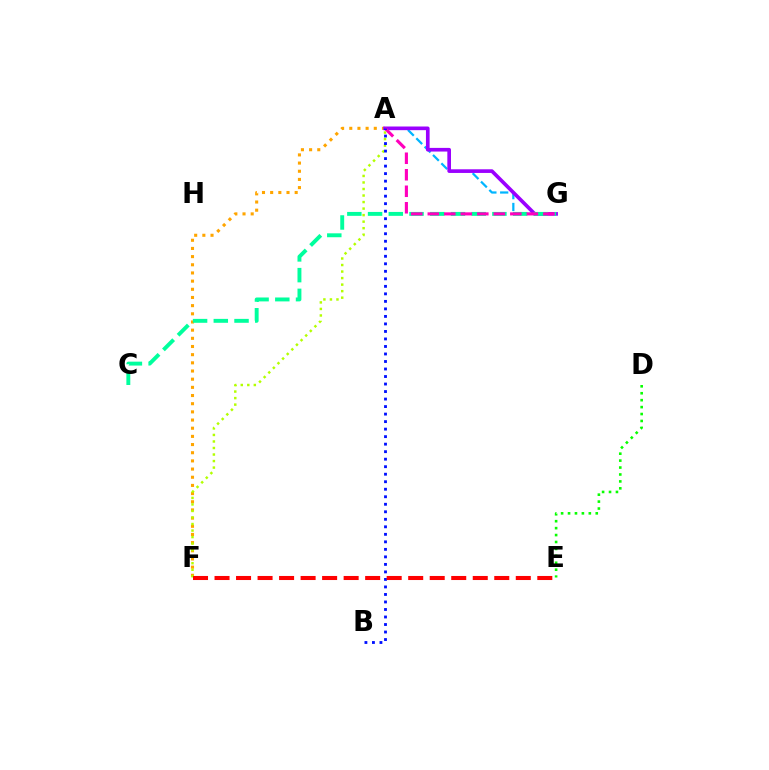{('A', 'G'): [{'color': '#00b5ff', 'line_style': 'dashed', 'thickness': 1.6}, {'color': '#9b00ff', 'line_style': 'solid', 'thickness': 2.63}, {'color': '#ff00bd', 'line_style': 'dashed', 'thickness': 2.24}], ('A', 'F'): [{'color': '#ffa500', 'line_style': 'dotted', 'thickness': 2.22}, {'color': '#b3ff00', 'line_style': 'dotted', 'thickness': 1.77}], ('D', 'E'): [{'color': '#08ff00', 'line_style': 'dotted', 'thickness': 1.88}], ('C', 'G'): [{'color': '#00ff9d', 'line_style': 'dashed', 'thickness': 2.82}], ('A', 'B'): [{'color': '#0010ff', 'line_style': 'dotted', 'thickness': 2.04}], ('E', 'F'): [{'color': '#ff0000', 'line_style': 'dashed', 'thickness': 2.92}]}